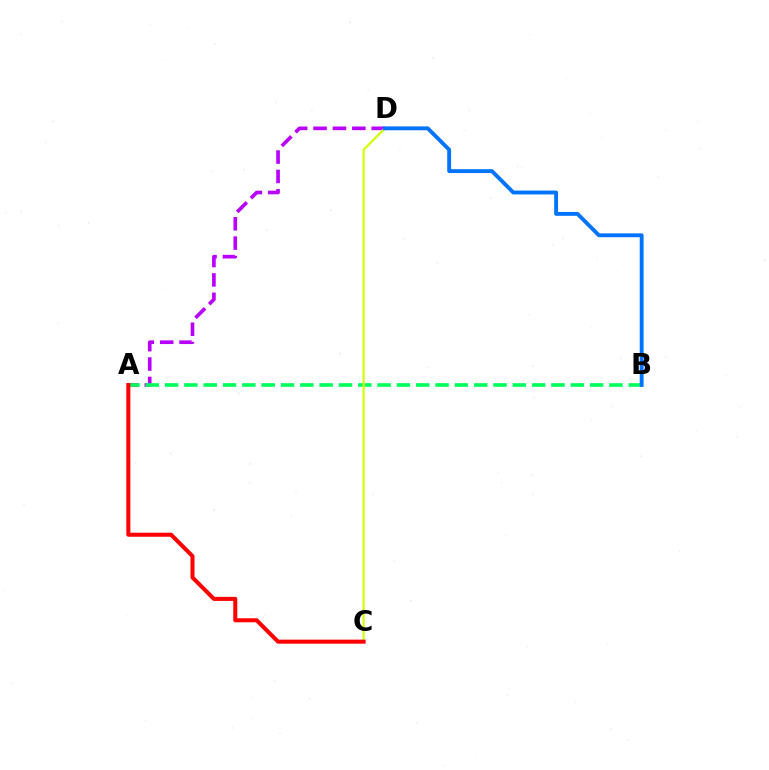{('A', 'D'): [{'color': '#b900ff', 'line_style': 'dashed', 'thickness': 2.63}], ('A', 'B'): [{'color': '#00ff5c', 'line_style': 'dashed', 'thickness': 2.62}], ('C', 'D'): [{'color': '#d1ff00', 'line_style': 'solid', 'thickness': 1.56}], ('A', 'C'): [{'color': '#ff0000', 'line_style': 'solid', 'thickness': 2.91}], ('B', 'D'): [{'color': '#0074ff', 'line_style': 'solid', 'thickness': 2.78}]}